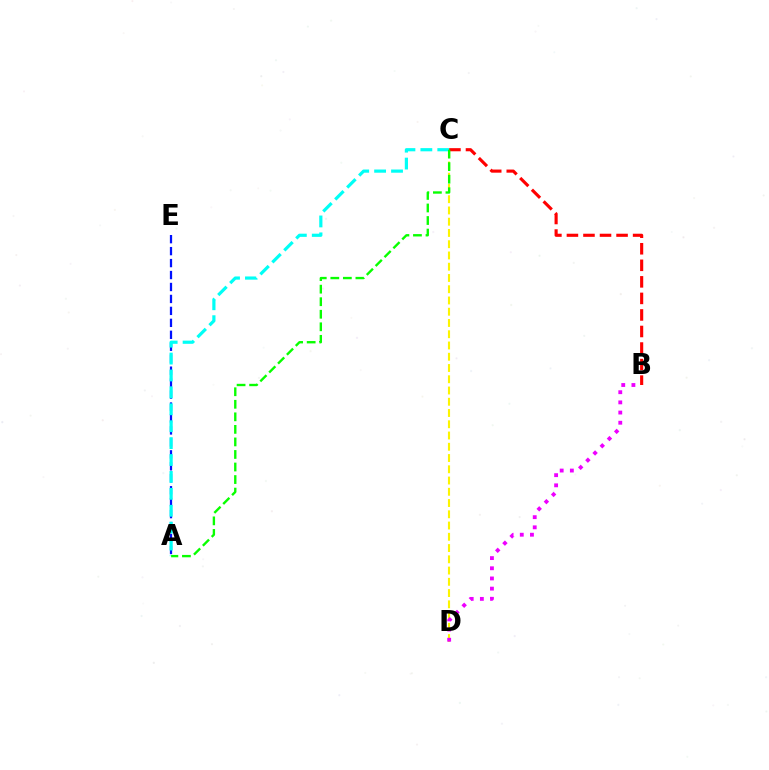{('C', 'D'): [{'color': '#fcf500', 'line_style': 'dashed', 'thickness': 1.53}], ('A', 'E'): [{'color': '#0010ff', 'line_style': 'dashed', 'thickness': 1.62}], ('B', 'D'): [{'color': '#ee00ff', 'line_style': 'dotted', 'thickness': 2.76}], ('A', 'C'): [{'color': '#00fff6', 'line_style': 'dashed', 'thickness': 2.3}, {'color': '#08ff00', 'line_style': 'dashed', 'thickness': 1.7}], ('B', 'C'): [{'color': '#ff0000', 'line_style': 'dashed', 'thickness': 2.25}]}